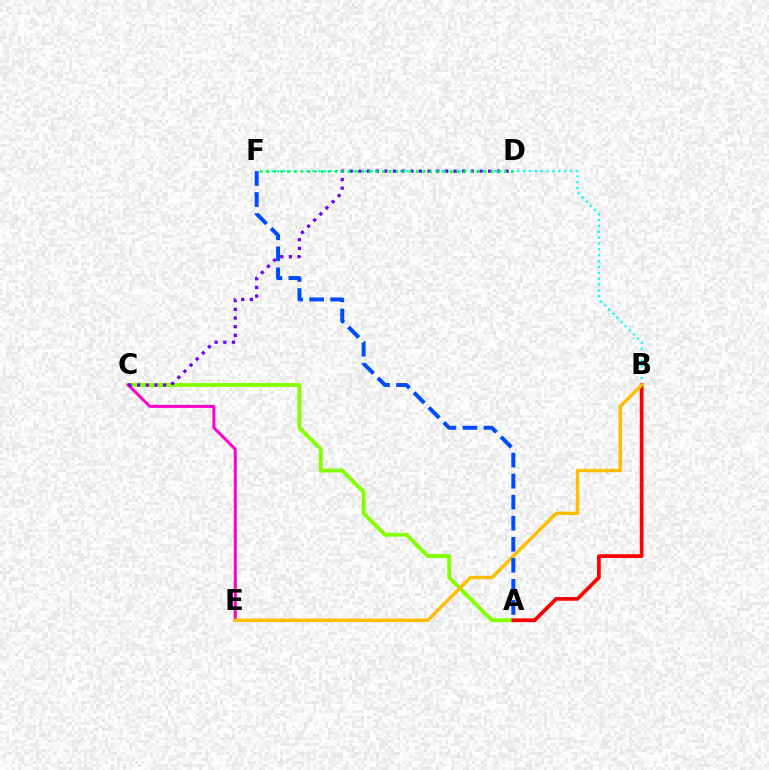{('A', 'C'): [{'color': '#84ff00', 'line_style': 'solid', 'thickness': 2.81}], ('B', 'F'): [{'color': '#00fff6', 'line_style': 'dotted', 'thickness': 1.59}], ('A', 'B'): [{'color': '#ff0000', 'line_style': 'solid', 'thickness': 2.68}], ('C', 'E'): [{'color': '#ff00cf', 'line_style': 'solid', 'thickness': 2.17}], ('B', 'E'): [{'color': '#ffbd00', 'line_style': 'solid', 'thickness': 2.46}], ('C', 'D'): [{'color': '#7200ff', 'line_style': 'dotted', 'thickness': 2.35}], ('A', 'F'): [{'color': '#004bff', 'line_style': 'dashed', 'thickness': 2.86}], ('D', 'F'): [{'color': '#00ff39', 'line_style': 'dotted', 'thickness': 1.84}]}